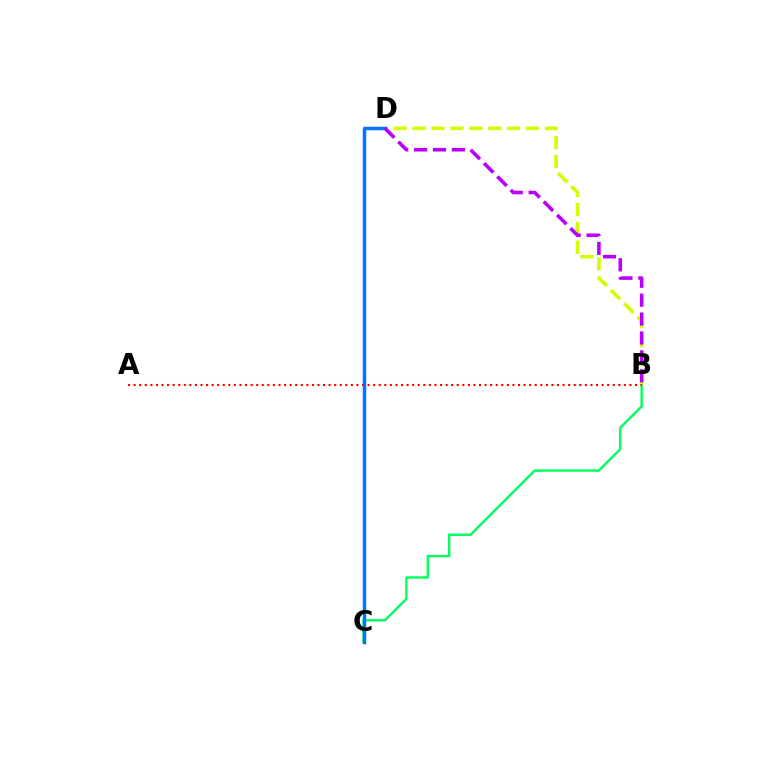{('B', 'C'): [{'color': '#00ff5c', 'line_style': 'solid', 'thickness': 1.73}], ('B', 'D'): [{'color': '#d1ff00', 'line_style': 'dashed', 'thickness': 2.57}, {'color': '#b900ff', 'line_style': 'dashed', 'thickness': 2.57}], ('C', 'D'): [{'color': '#0074ff', 'line_style': 'solid', 'thickness': 2.5}], ('A', 'B'): [{'color': '#ff0000', 'line_style': 'dotted', 'thickness': 1.51}]}